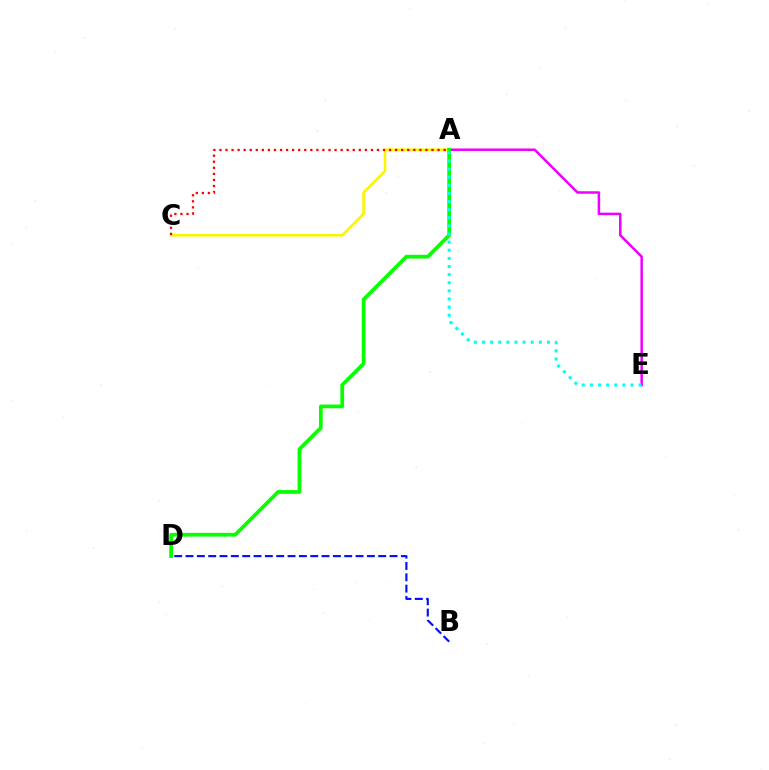{('A', 'E'): [{'color': '#ee00ff', 'line_style': 'solid', 'thickness': 1.8}, {'color': '#00fff6', 'line_style': 'dotted', 'thickness': 2.21}], ('B', 'D'): [{'color': '#0010ff', 'line_style': 'dashed', 'thickness': 1.54}], ('A', 'C'): [{'color': '#fcf500', 'line_style': 'solid', 'thickness': 1.88}, {'color': '#ff0000', 'line_style': 'dotted', 'thickness': 1.65}], ('A', 'D'): [{'color': '#08ff00', 'line_style': 'solid', 'thickness': 2.69}]}